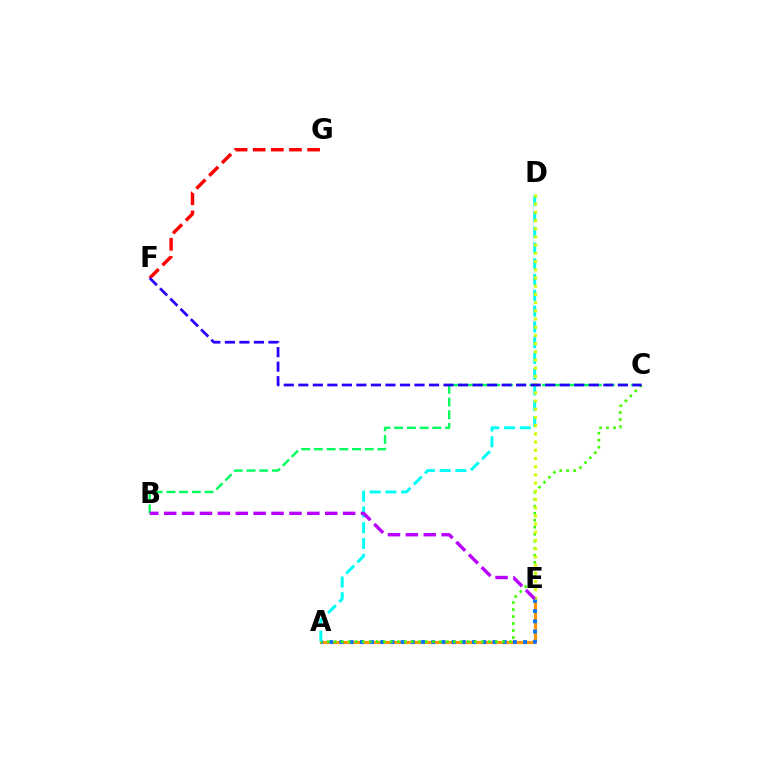{('A', 'E'): [{'color': '#ff00ac', 'line_style': 'dashed', 'thickness': 2.19}, {'color': '#ff9400', 'line_style': 'solid', 'thickness': 2.23}, {'color': '#0074ff', 'line_style': 'dotted', 'thickness': 2.77}], ('F', 'G'): [{'color': '#ff0000', 'line_style': 'dashed', 'thickness': 2.46}], ('B', 'C'): [{'color': '#00ff5c', 'line_style': 'dashed', 'thickness': 1.73}], ('A', 'C'): [{'color': '#3dff00', 'line_style': 'dotted', 'thickness': 1.9}], ('A', 'D'): [{'color': '#00fff6', 'line_style': 'dashed', 'thickness': 2.14}], ('D', 'E'): [{'color': '#d1ff00', 'line_style': 'dotted', 'thickness': 2.23}], ('C', 'F'): [{'color': '#2500ff', 'line_style': 'dashed', 'thickness': 1.97}], ('B', 'E'): [{'color': '#b900ff', 'line_style': 'dashed', 'thickness': 2.43}]}